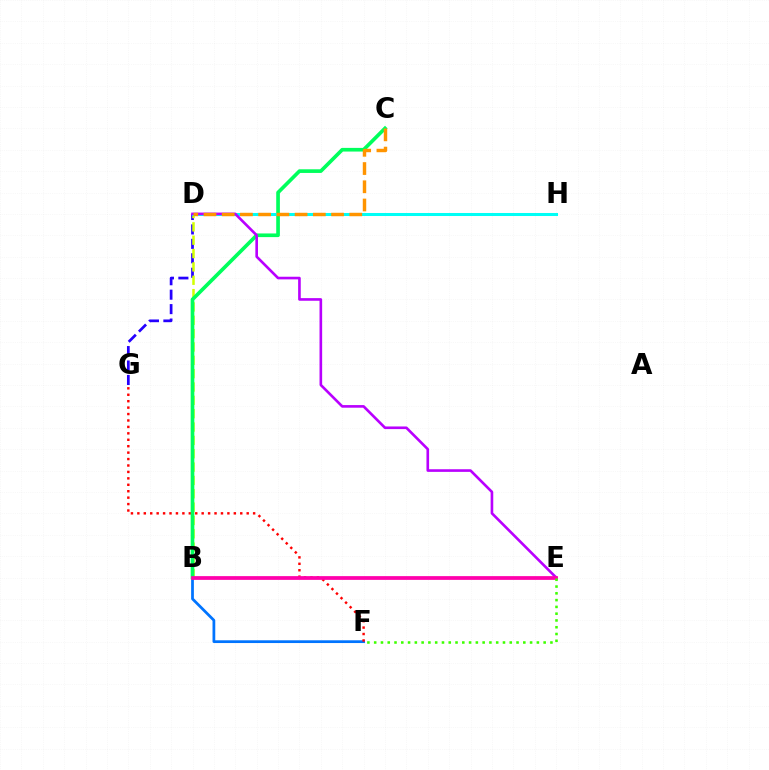{('D', 'G'): [{'color': '#2500ff', 'line_style': 'dashed', 'thickness': 1.96}], ('B', 'D'): [{'color': '#d1ff00', 'line_style': 'dashed', 'thickness': 1.81}], ('B', 'F'): [{'color': '#0074ff', 'line_style': 'solid', 'thickness': 1.98}], ('F', 'G'): [{'color': '#ff0000', 'line_style': 'dotted', 'thickness': 1.75}], ('B', 'C'): [{'color': '#00ff5c', 'line_style': 'solid', 'thickness': 2.64}], ('D', 'H'): [{'color': '#00fff6', 'line_style': 'solid', 'thickness': 2.18}], ('D', 'E'): [{'color': '#b900ff', 'line_style': 'solid', 'thickness': 1.9}], ('B', 'E'): [{'color': '#ff00ac', 'line_style': 'solid', 'thickness': 2.7}], ('C', 'D'): [{'color': '#ff9400', 'line_style': 'dashed', 'thickness': 2.48}], ('E', 'F'): [{'color': '#3dff00', 'line_style': 'dotted', 'thickness': 1.84}]}